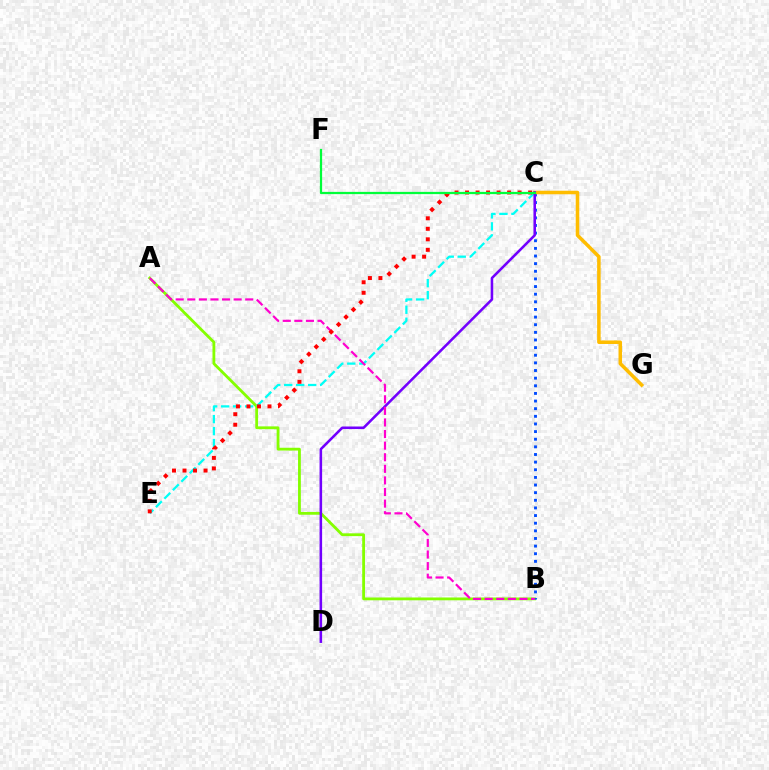{('A', 'B'): [{'color': '#84ff00', 'line_style': 'solid', 'thickness': 2.02}, {'color': '#ff00cf', 'line_style': 'dashed', 'thickness': 1.57}], ('C', 'E'): [{'color': '#00fff6', 'line_style': 'dashed', 'thickness': 1.63}, {'color': '#ff0000', 'line_style': 'dotted', 'thickness': 2.86}], ('B', 'C'): [{'color': '#004bff', 'line_style': 'dotted', 'thickness': 2.07}], ('C', 'G'): [{'color': '#ffbd00', 'line_style': 'solid', 'thickness': 2.54}], ('C', 'D'): [{'color': '#7200ff', 'line_style': 'solid', 'thickness': 1.84}], ('C', 'F'): [{'color': '#00ff39', 'line_style': 'solid', 'thickness': 1.62}]}